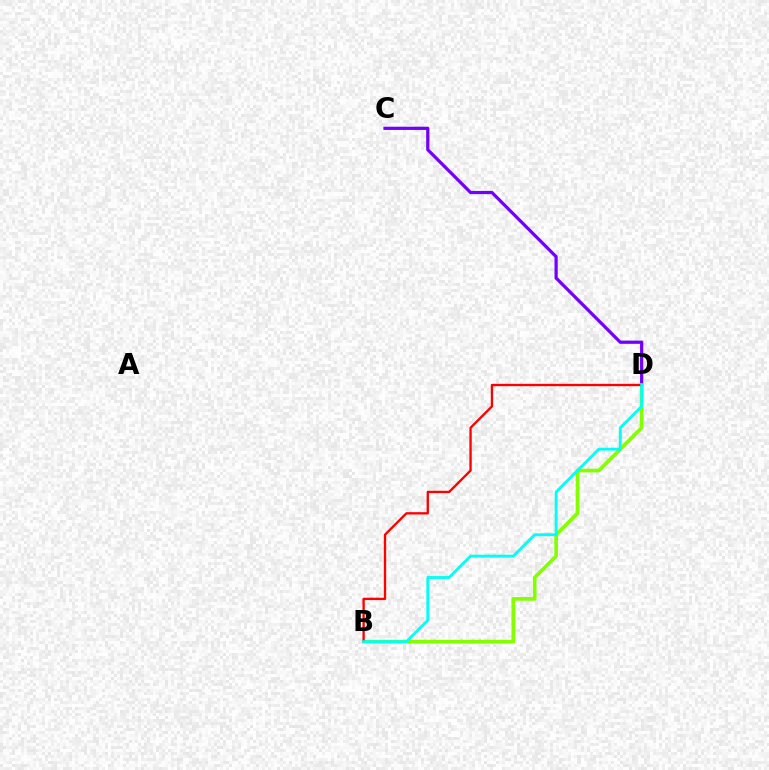{('C', 'D'): [{'color': '#7200ff', 'line_style': 'solid', 'thickness': 2.31}], ('B', 'D'): [{'color': '#84ff00', 'line_style': 'solid', 'thickness': 2.65}, {'color': '#ff0000', 'line_style': 'solid', 'thickness': 1.68}, {'color': '#00fff6', 'line_style': 'solid', 'thickness': 2.05}]}